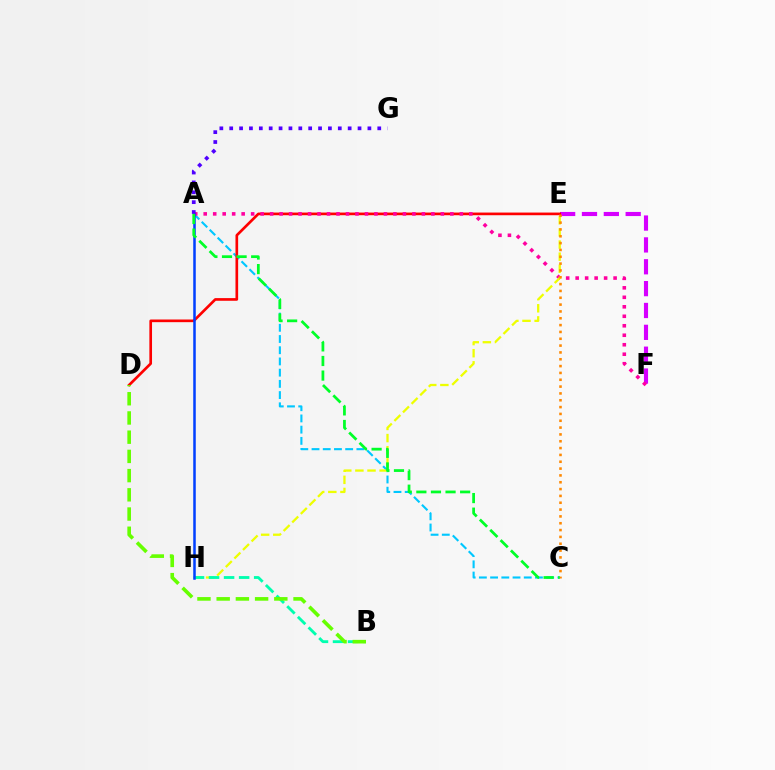{('E', 'F'): [{'color': '#d600ff', 'line_style': 'dashed', 'thickness': 2.97}], ('A', 'C'): [{'color': '#00c7ff', 'line_style': 'dashed', 'thickness': 1.52}, {'color': '#00ff27', 'line_style': 'dashed', 'thickness': 1.98}], ('D', 'E'): [{'color': '#ff0000', 'line_style': 'solid', 'thickness': 1.92}], ('A', 'F'): [{'color': '#ff00a0', 'line_style': 'dotted', 'thickness': 2.58}], ('E', 'H'): [{'color': '#eeff00', 'line_style': 'dashed', 'thickness': 1.65}], ('B', 'H'): [{'color': '#00ffaf', 'line_style': 'dashed', 'thickness': 2.04}], ('A', 'H'): [{'color': '#003fff', 'line_style': 'solid', 'thickness': 1.82}], ('C', 'E'): [{'color': '#ff8800', 'line_style': 'dotted', 'thickness': 1.86}], ('A', 'G'): [{'color': '#4f00ff', 'line_style': 'dotted', 'thickness': 2.68}], ('B', 'D'): [{'color': '#66ff00', 'line_style': 'dashed', 'thickness': 2.61}]}